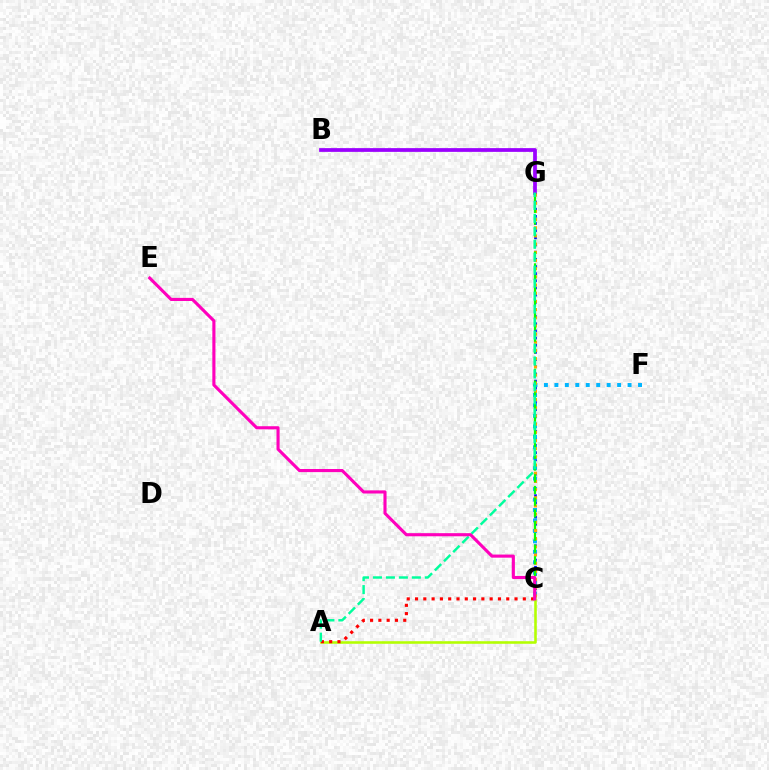{('B', 'G'): [{'color': '#9b00ff', 'line_style': 'solid', 'thickness': 2.7}], ('C', 'G'): [{'color': '#0010ff', 'line_style': 'dotted', 'thickness': 1.95}, {'color': '#ffa500', 'line_style': 'dotted', 'thickness': 2.22}, {'color': '#08ff00', 'line_style': 'dashed', 'thickness': 1.59}], ('C', 'F'): [{'color': '#00b5ff', 'line_style': 'dotted', 'thickness': 2.84}], ('A', 'C'): [{'color': '#b3ff00', 'line_style': 'solid', 'thickness': 1.85}, {'color': '#ff0000', 'line_style': 'dotted', 'thickness': 2.25}], ('A', 'G'): [{'color': '#00ff9d', 'line_style': 'dashed', 'thickness': 1.76}], ('C', 'E'): [{'color': '#ff00bd', 'line_style': 'solid', 'thickness': 2.24}]}